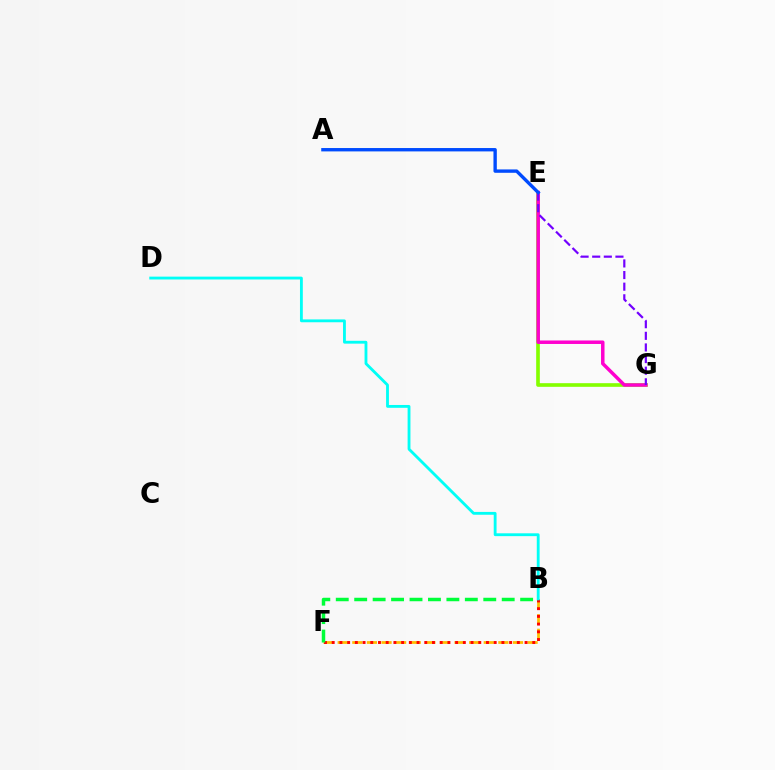{('B', 'F'): [{'color': '#ffbd00', 'line_style': 'dashed', 'thickness': 1.98}, {'color': '#ff0000', 'line_style': 'dotted', 'thickness': 2.1}, {'color': '#00ff39', 'line_style': 'dashed', 'thickness': 2.5}], ('B', 'D'): [{'color': '#00fff6', 'line_style': 'solid', 'thickness': 2.04}], ('E', 'G'): [{'color': '#84ff00', 'line_style': 'solid', 'thickness': 2.62}, {'color': '#ff00cf', 'line_style': 'solid', 'thickness': 2.51}, {'color': '#7200ff', 'line_style': 'dashed', 'thickness': 1.58}], ('A', 'E'): [{'color': '#004bff', 'line_style': 'solid', 'thickness': 2.42}]}